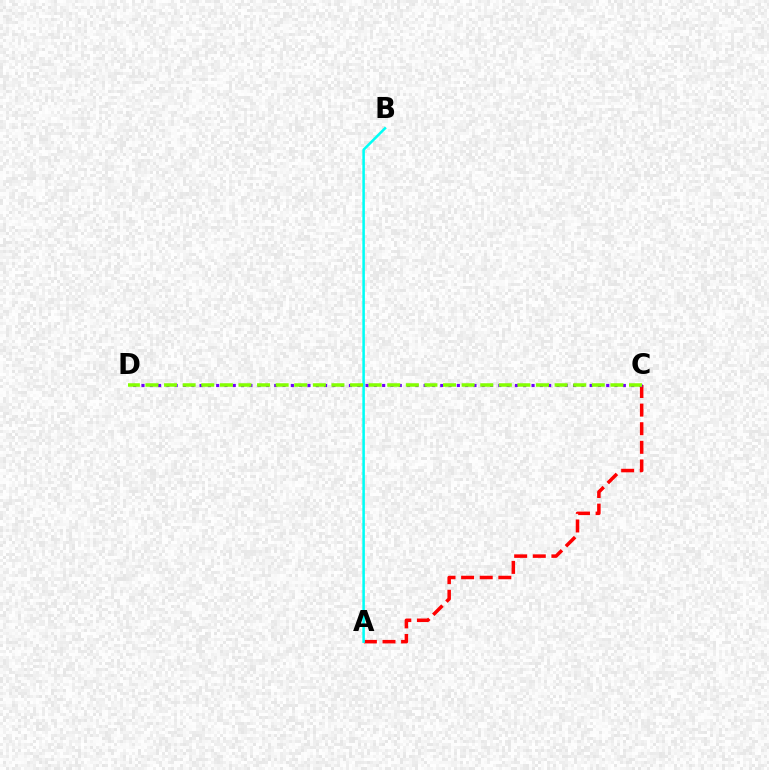{('A', 'C'): [{'color': '#ff0000', 'line_style': 'dashed', 'thickness': 2.53}], ('A', 'B'): [{'color': '#00fff6', 'line_style': 'solid', 'thickness': 1.83}], ('C', 'D'): [{'color': '#7200ff', 'line_style': 'dotted', 'thickness': 2.25}, {'color': '#84ff00', 'line_style': 'dashed', 'thickness': 2.53}]}